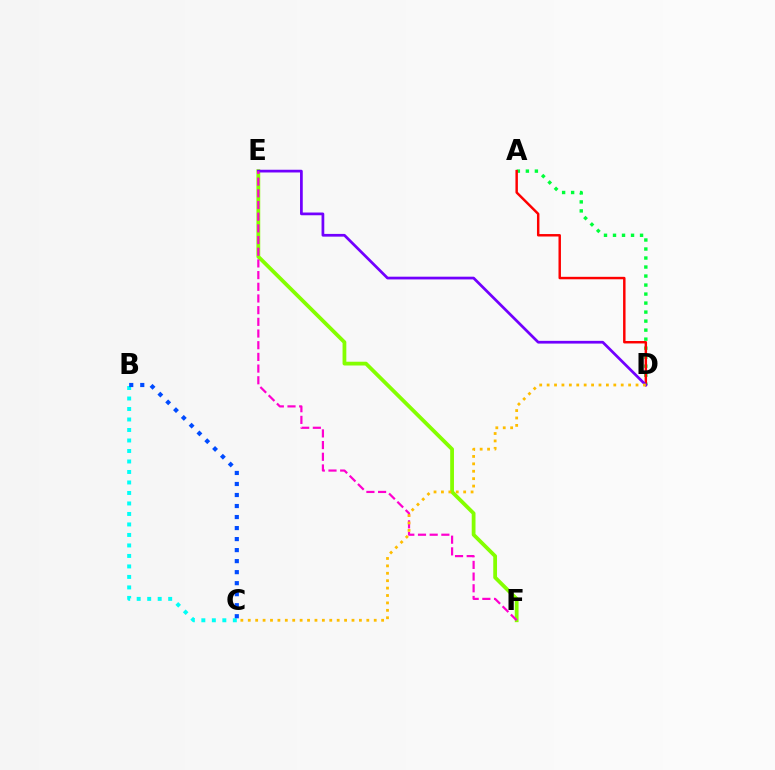{('A', 'D'): [{'color': '#00ff39', 'line_style': 'dotted', 'thickness': 2.45}, {'color': '#ff0000', 'line_style': 'solid', 'thickness': 1.77}], ('B', 'C'): [{'color': '#00fff6', 'line_style': 'dotted', 'thickness': 2.85}, {'color': '#004bff', 'line_style': 'dotted', 'thickness': 2.99}], ('E', 'F'): [{'color': '#84ff00', 'line_style': 'solid', 'thickness': 2.72}, {'color': '#ff00cf', 'line_style': 'dashed', 'thickness': 1.59}], ('D', 'E'): [{'color': '#7200ff', 'line_style': 'solid', 'thickness': 1.96}], ('C', 'D'): [{'color': '#ffbd00', 'line_style': 'dotted', 'thickness': 2.01}]}